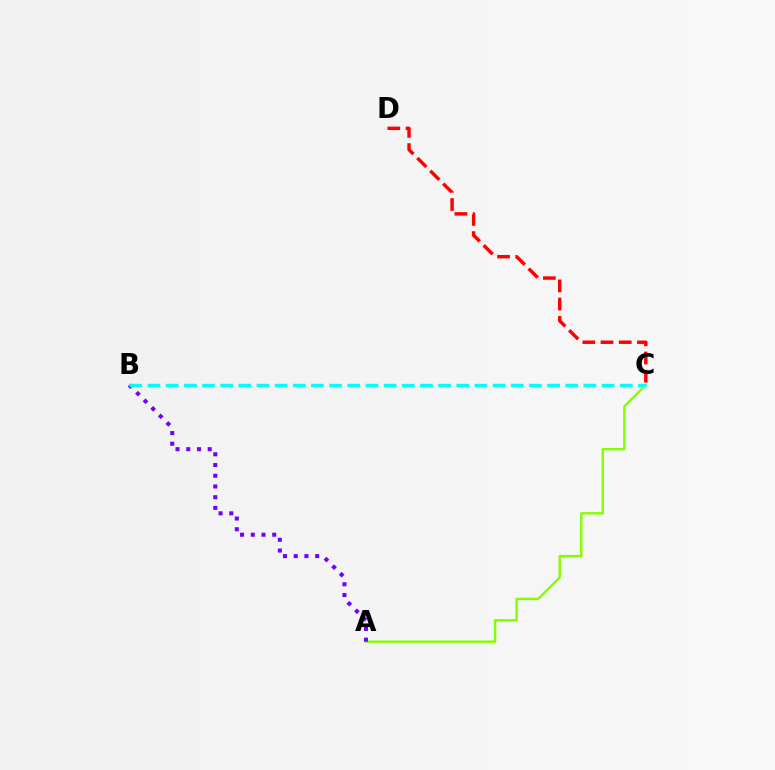{('A', 'C'): [{'color': '#84ff00', 'line_style': 'solid', 'thickness': 1.75}], ('C', 'D'): [{'color': '#ff0000', 'line_style': 'dashed', 'thickness': 2.47}], ('A', 'B'): [{'color': '#7200ff', 'line_style': 'dotted', 'thickness': 2.91}], ('B', 'C'): [{'color': '#00fff6', 'line_style': 'dashed', 'thickness': 2.47}]}